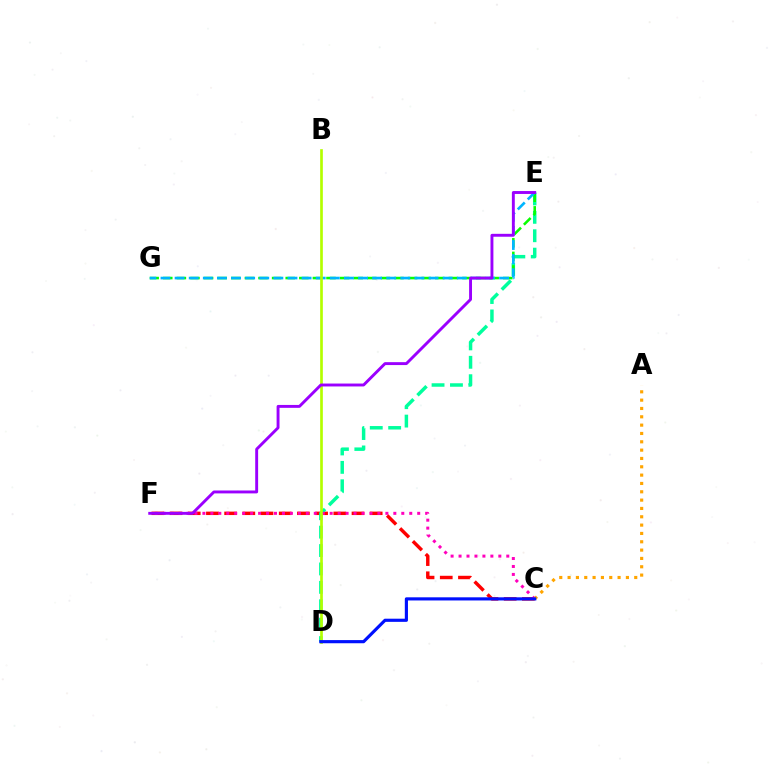{('C', 'F'): [{'color': '#ff0000', 'line_style': 'dashed', 'thickness': 2.47}, {'color': '#ff00bd', 'line_style': 'dotted', 'thickness': 2.16}], ('D', 'E'): [{'color': '#00ff9d', 'line_style': 'dashed', 'thickness': 2.5}], ('A', 'C'): [{'color': '#ffa500', 'line_style': 'dotted', 'thickness': 2.26}], ('E', 'G'): [{'color': '#08ff00', 'line_style': 'dashed', 'thickness': 1.85}, {'color': '#00b5ff', 'line_style': 'dashed', 'thickness': 1.92}], ('B', 'D'): [{'color': '#b3ff00', 'line_style': 'solid', 'thickness': 1.93}], ('C', 'D'): [{'color': '#0010ff', 'line_style': 'solid', 'thickness': 2.27}], ('E', 'F'): [{'color': '#9b00ff', 'line_style': 'solid', 'thickness': 2.09}]}